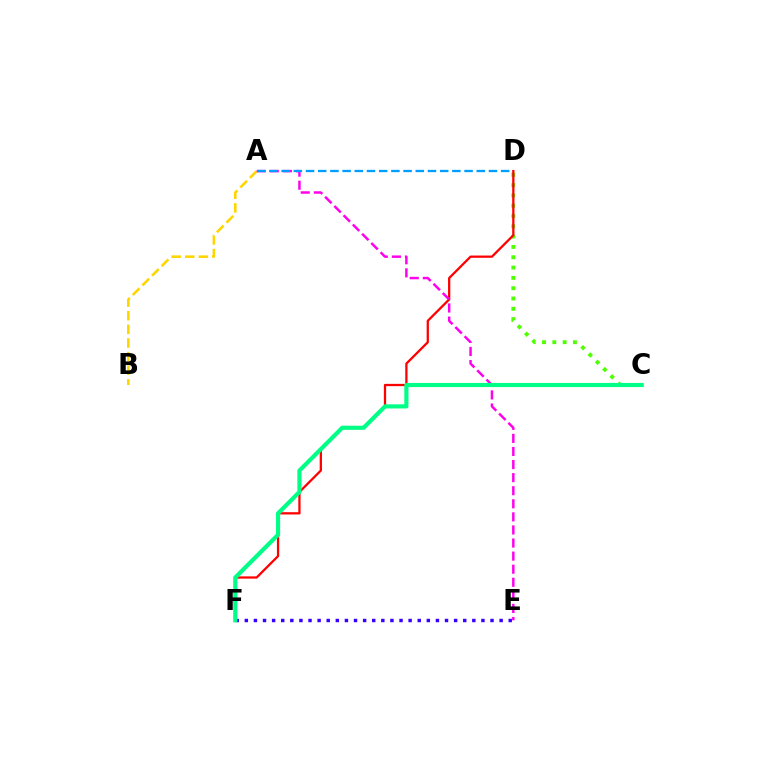{('C', 'D'): [{'color': '#4fff00', 'line_style': 'dotted', 'thickness': 2.8}], ('D', 'F'): [{'color': '#ff0000', 'line_style': 'solid', 'thickness': 1.64}], ('A', 'B'): [{'color': '#ffd500', 'line_style': 'dashed', 'thickness': 1.85}], ('E', 'F'): [{'color': '#3700ff', 'line_style': 'dotted', 'thickness': 2.47}], ('A', 'E'): [{'color': '#ff00ed', 'line_style': 'dashed', 'thickness': 1.78}], ('A', 'D'): [{'color': '#009eff', 'line_style': 'dashed', 'thickness': 1.66}], ('C', 'F'): [{'color': '#00ff86', 'line_style': 'solid', 'thickness': 3.0}]}